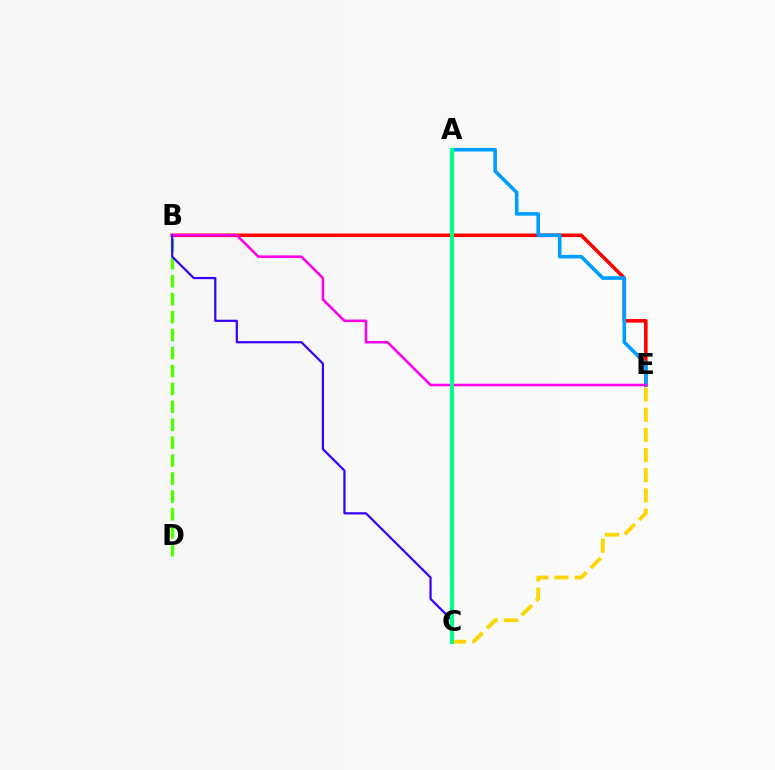{('B', 'E'): [{'color': '#ff0000', 'line_style': 'solid', 'thickness': 2.58}, {'color': '#ff00ed', 'line_style': 'solid', 'thickness': 1.84}], ('B', 'D'): [{'color': '#4fff00', 'line_style': 'dashed', 'thickness': 2.44}], ('A', 'E'): [{'color': '#009eff', 'line_style': 'solid', 'thickness': 2.6}], ('B', 'C'): [{'color': '#3700ff', 'line_style': 'solid', 'thickness': 1.6}], ('C', 'E'): [{'color': '#ffd500', 'line_style': 'dashed', 'thickness': 2.74}], ('A', 'C'): [{'color': '#00ff86', 'line_style': 'solid', 'thickness': 2.91}]}